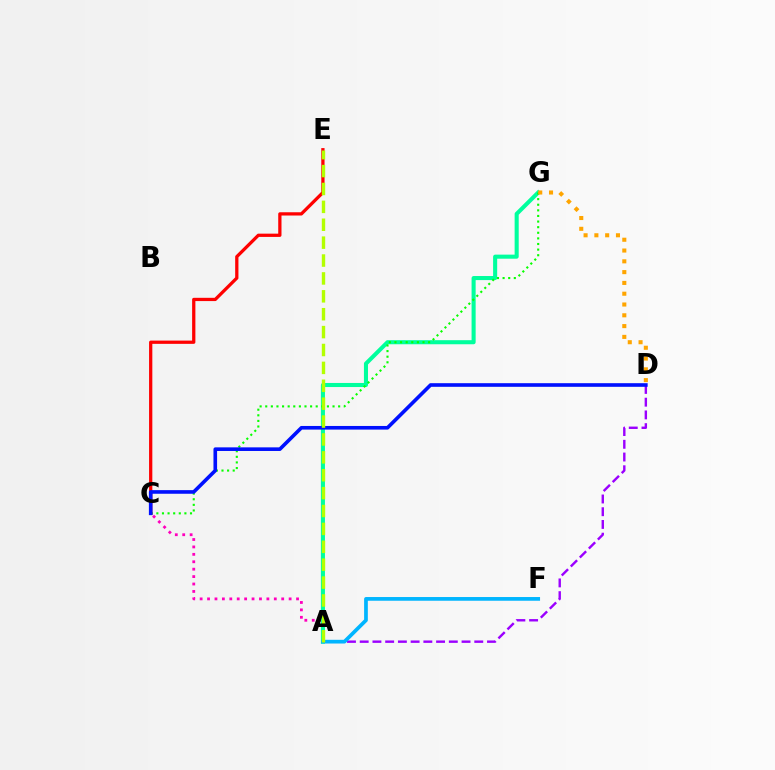{('A', 'C'): [{'color': '#ff00bd', 'line_style': 'dotted', 'thickness': 2.02}], ('A', 'G'): [{'color': '#00ff9d', 'line_style': 'solid', 'thickness': 2.93}], ('C', 'G'): [{'color': '#08ff00', 'line_style': 'dotted', 'thickness': 1.52}], ('A', 'D'): [{'color': '#9b00ff', 'line_style': 'dashed', 'thickness': 1.73}], ('D', 'G'): [{'color': '#ffa500', 'line_style': 'dotted', 'thickness': 2.93}], ('A', 'F'): [{'color': '#00b5ff', 'line_style': 'solid', 'thickness': 2.67}], ('C', 'E'): [{'color': '#ff0000', 'line_style': 'solid', 'thickness': 2.35}], ('C', 'D'): [{'color': '#0010ff', 'line_style': 'solid', 'thickness': 2.61}], ('A', 'E'): [{'color': '#b3ff00', 'line_style': 'dashed', 'thickness': 2.43}]}